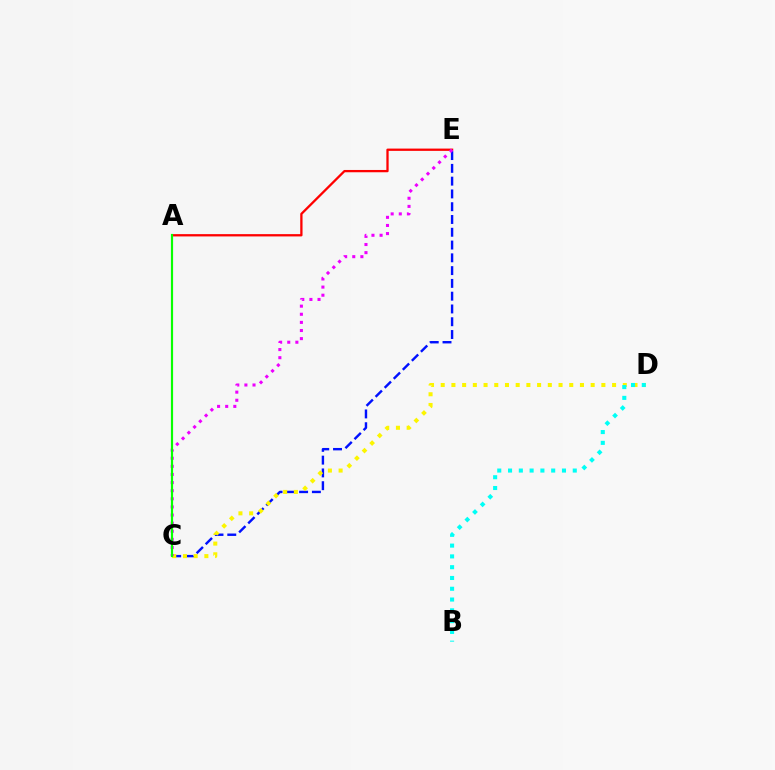{('C', 'E'): [{'color': '#0010ff', 'line_style': 'dashed', 'thickness': 1.74}, {'color': '#ee00ff', 'line_style': 'dotted', 'thickness': 2.21}], ('C', 'D'): [{'color': '#fcf500', 'line_style': 'dotted', 'thickness': 2.91}], ('A', 'E'): [{'color': '#ff0000', 'line_style': 'solid', 'thickness': 1.65}], ('B', 'D'): [{'color': '#00fff6', 'line_style': 'dotted', 'thickness': 2.93}], ('A', 'C'): [{'color': '#08ff00', 'line_style': 'solid', 'thickness': 1.57}]}